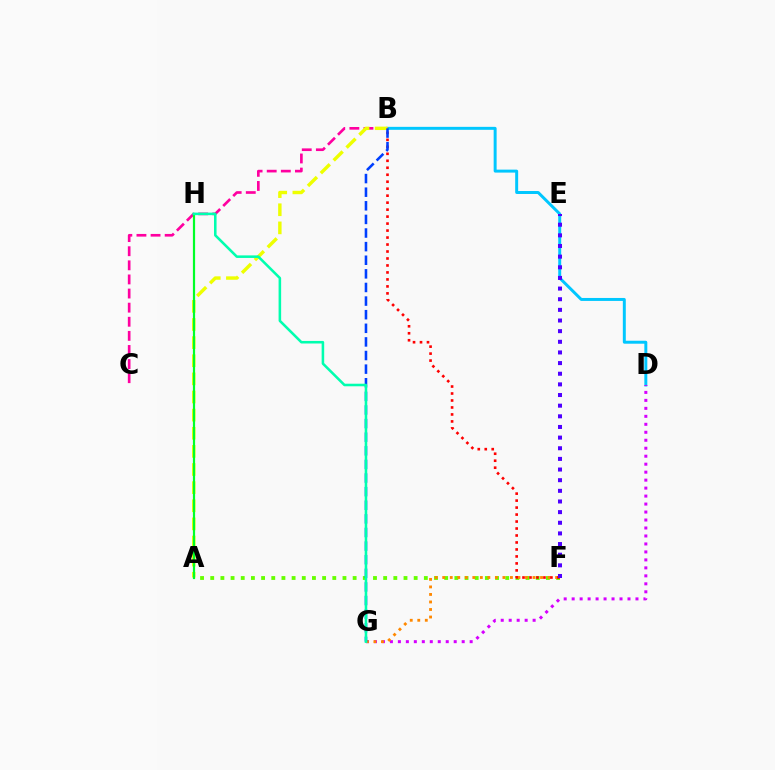{('B', 'D'): [{'color': '#00c7ff', 'line_style': 'solid', 'thickness': 2.14}], ('A', 'F'): [{'color': '#66ff00', 'line_style': 'dotted', 'thickness': 2.76}], ('B', 'C'): [{'color': '#ff00a0', 'line_style': 'dashed', 'thickness': 1.92}], ('D', 'G'): [{'color': '#d600ff', 'line_style': 'dotted', 'thickness': 2.17}], ('F', 'G'): [{'color': '#ff8800', 'line_style': 'dotted', 'thickness': 2.04}], ('B', 'F'): [{'color': '#ff0000', 'line_style': 'dotted', 'thickness': 1.9}], ('A', 'B'): [{'color': '#eeff00', 'line_style': 'dashed', 'thickness': 2.46}], ('E', 'F'): [{'color': '#4f00ff', 'line_style': 'dotted', 'thickness': 2.89}], ('A', 'H'): [{'color': '#00ff27', 'line_style': 'solid', 'thickness': 1.59}], ('B', 'G'): [{'color': '#003fff', 'line_style': 'dashed', 'thickness': 1.85}], ('G', 'H'): [{'color': '#00ffaf', 'line_style': 'solid', 'thickness': 1.84}]}